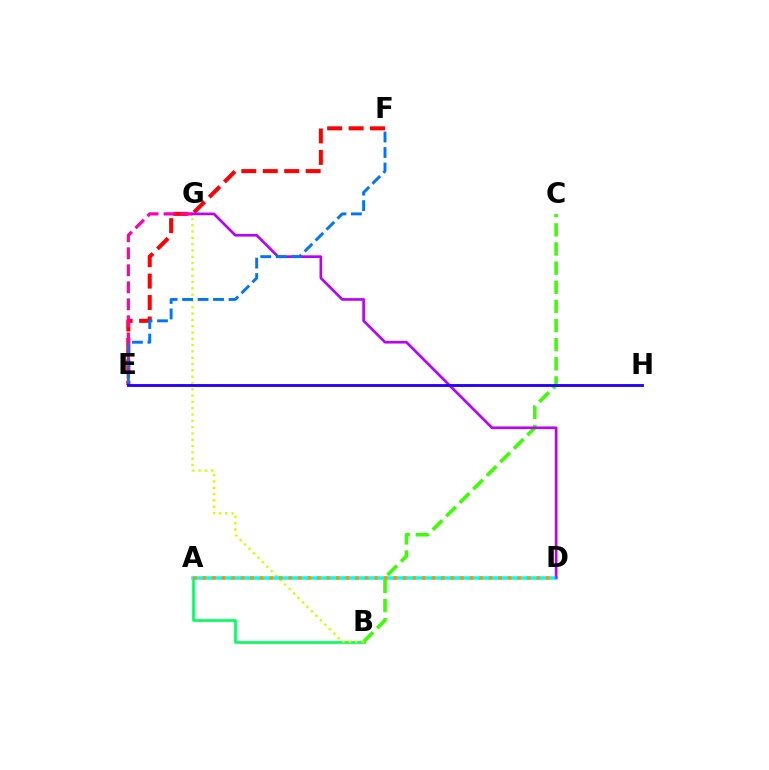{('E', 'F'): [{'color': '#ff0000', 'line_style': 'dashed', 'thickness': 2.91}, {'color': '#0074ff', 'line_style': 'dashed', 'thickness': 2.1}], ('A', 'B'): [{'color': '#00ff5c', 'line_style': 'solid', 'thickness': 1.89}], ('B', 'C'): [{'color': '#3dff00', 'line_style': 'dashed', 'thickness': 2.6}], ('B', 'G'): [{'color': '#d1ff00', 'line_style': 'dotted', 'thickness': 1.71}], ('E', 'G'): [{'color': '#ff00ac', 'line_style': 'dashed', 'thickness': 2.31}], ('A', 'D'): [{'color': '#00fff6', 'line_style': 'solid', 'thickness': 2.52}, {'color': '#ff9400', 'line_style': 'dotted', 'thickness': 2.59}], ('D', 'G'): [{'color': '#b900ff', 'line_style': 'solid', 'thickness': 1.93}], ('E', 'H'): [{'color': '#2500ff', 'line_style': 'solid', 'thickness': 2.06}]}